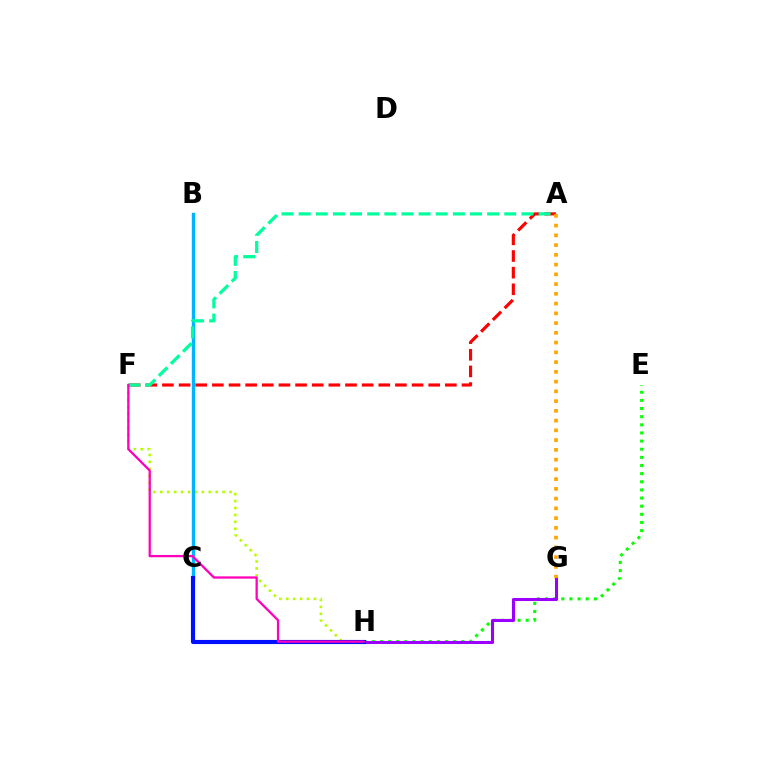{('F', 'H'): [{'color': '#b3ff00', 'line_style': 'dotted', 'thickness': 1.88}, {'color': '#ff00bd', 'line_style': 'solid', 'thickness': 1.64}], ('B', 'C'): [{'color': '#00b5ff', 'line_style': 'solid', 'thickness': 2.43}], ('E', 'H'): [{'color': '#08ff00', 'line_style': 'dotted', 'thickness': 2.21}], ('A', 'F'): [{'color': '#ff0000', 'line_style': 'dashed', 'thickness': 2.26}, {'color': '#00ff9d', 'line_style': 'dashed', 'thickness': 2.33}], ('G', 'H'): [{'color': '#9b00ff', 'line_style': 'solid', 'thickness': 2.2}], ('C', 'H'): [{'color': '#0010ff', 'line_style': 'solid', 'thickness': 2.98}], ('A', 'G'): [{'color': '#ffa500', 'line_style': 'dotted', 'thickness': 2.65}]}